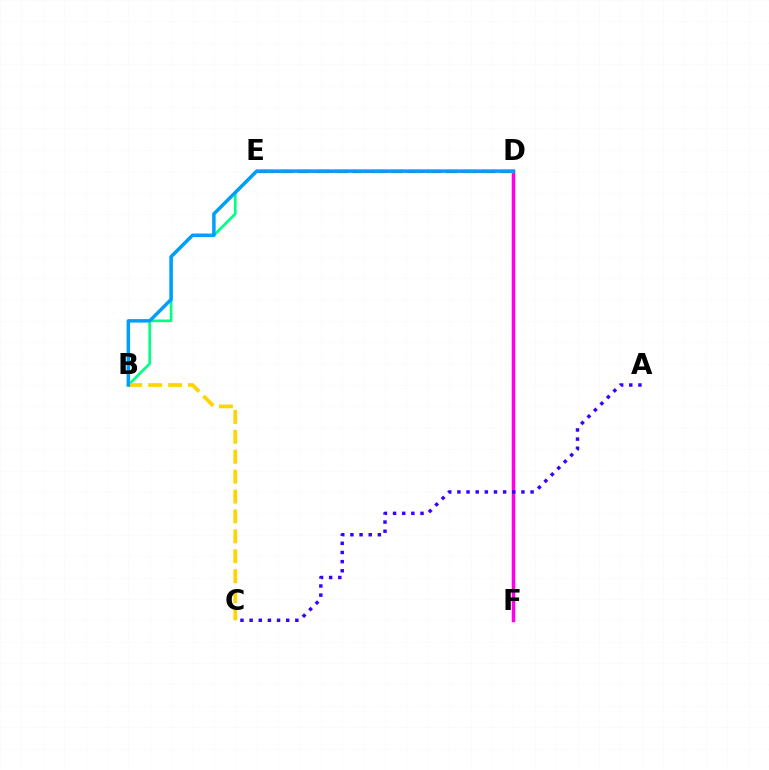{('D', 'F'): [{'color': '#ff00ed', 'line_style': 'solid', 'thickness': 2.52}], ('B', 'E'): [{'color': '#00ff86', 'line_style': 'solid', 'thickness': 1.94}], ('D', 'E'): [{'color': '#4fff00', 'line_style': 'dashed', 'thickness': 2.5}, {'color': '#ff0000', 'line_style': 'dashed', 'thickness': 1.83}], ('B', 'C'): [{'color': '#ffd500', 'line_style': 'dashed', 'thickness': 2.7}], ('A', 'C'): [{'color': '#3700ff', 'line_style': 'dotted', 'thickness': 2.49}], ('B', 'D'): [{'color': '#009eff', 'line_style': 'solid', 'thickness': 2.5}]}